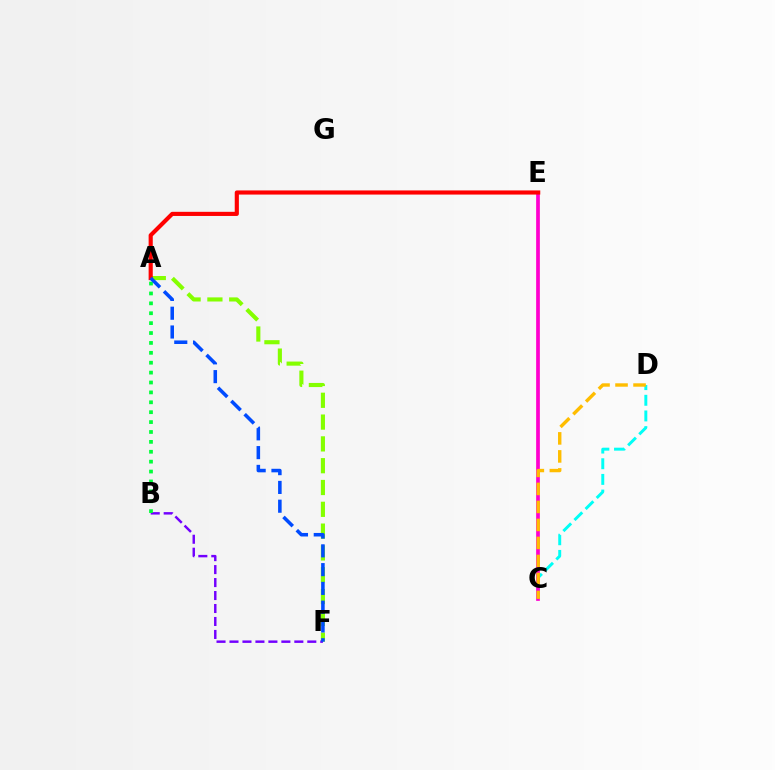{('C', 'D'): [{'color': '#00fff6', 'line_style': 'dashed', 'thickness': 2.13}, {'color': '#ffbd00', 'line_style': 'dashed', 'thickness': 2.45}], ('A', 'F'): [{'color': '#84ff00', 'line_style': 'dashed', 'thickness': 2.96}, {'color': '#004bff', 'line_style': 'dashed', 'thickness': 2.55}], ('C', 'E'): [{'color': '#ff00cf', 'line_style': 'solid', 'thickness': 2.67}], ('A', 'E'): [{'color': '#ff0000', 'line_style': 'solid', 'thickness': 2.98}], ('B', 'F'): [{'color': '#7200ff', 'line_style': 'dashed', 'thickness': 1.76}], ('A', 'B'): [{'color': '#00ff39', 'line_style': 'dotted', 'thickness': 2.69}]}